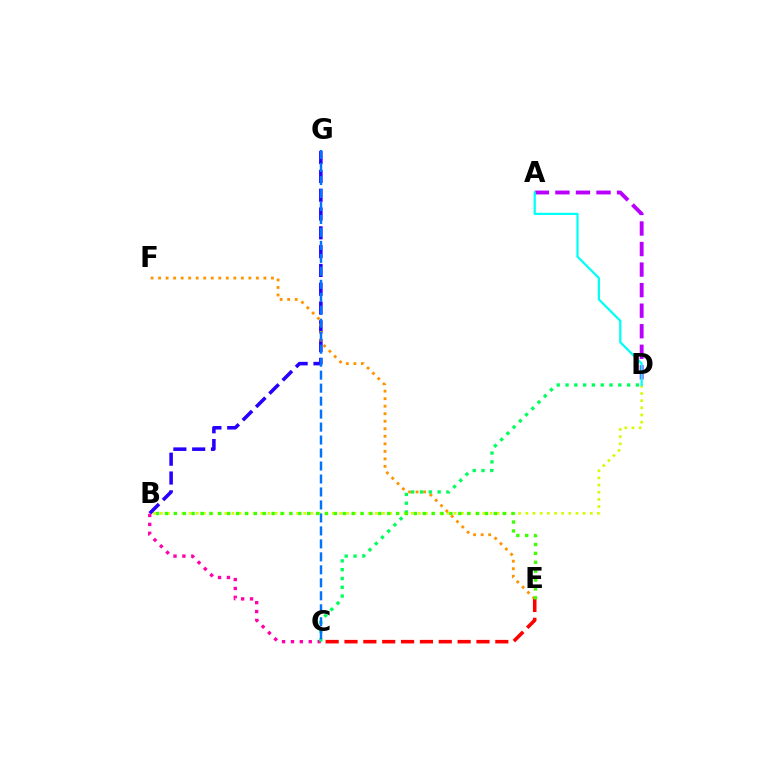{('B', 'D'): [{'color': '#d1ff00', 'line_style': 'dotted', 'thickness': 1.95}], ('A', 'D'): [{'color': '#b900ff', 'line_style': 'dashed', 'thickness': 2.79}, {'color': '#00fff6', 'line_style': 'solid', 'thickness': 1.61}], ('B', 'G'): [{'color': '#2500ff', 'line_style': 'dashed', 'thickness': 2.55}], ('E', 'F'): [{'color': '#ff9400', 'line_style': 'dotted', 'thickness': 2.04}], ('B', 'C'): [{'color': '#ff00ac', 'line_style': 'dotted', 'thickness': 2.42}], ('C', 'E'): [{'color': '#ff0000', 'line_style': 'dashed', 'thickness': 2.56}], ('C', 'D'): [{'color': '#00ff5c', 'line_style': 'dotted', 'thickness': 2.39}], ('C', 'G'): [{'color': '#0074ff', 'line_style': 'dashed', 'thickness': 1.76}], ('B', 'E'): [{'color': '#3dff00', 'line_style': 'dotted', 'thickness': 2.42}]}